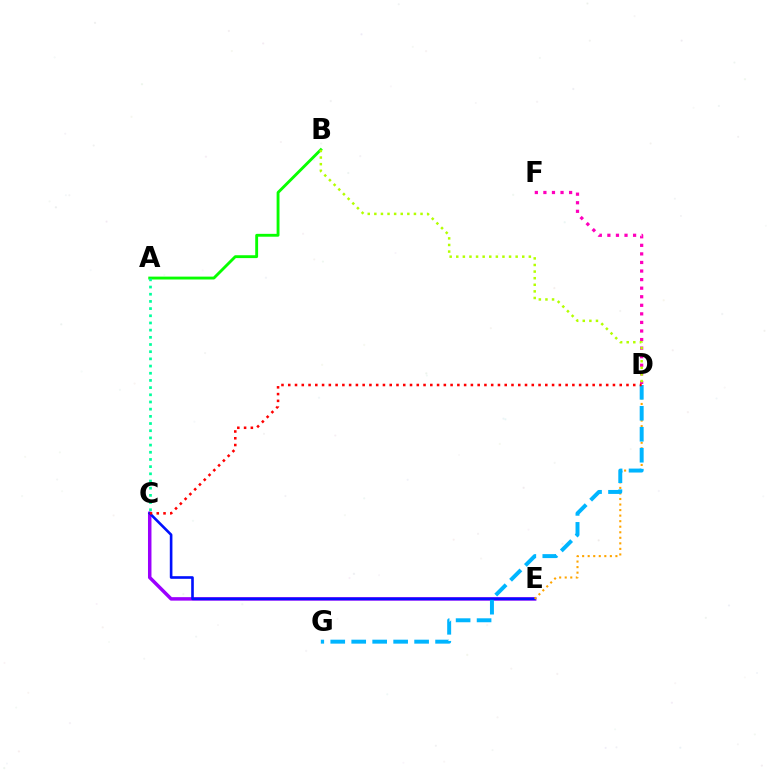{('A', 'B'): [{'color': '#08ff00', 'line_style': 'solid', 'thickness': 2.06}], ('C', 'E'): [{'color': '#9b00ff', 'line_style': 'solid', 'thickness': 2.51}, {'color': '#0010ff', 'line_style': 'solid', 'thickness': 1.89}], ('D', 'F'): [{'color': '#ff00bd', 'line_style': 'dotted', 'thickness': 2.33}], ('A', 'C'): [{'color': '#00ff9d', 'line_style': 'dotted', 'thickness': 1.95}], ('D', 'E'): [{'color': '#ffa500', 'line_style': 'dotted', 'thickness': 1.51}], ('B', 'D'): [{'color': '#b3ff00', 'line_style': 'dotted', 'thickness': 1.79}], ('D', 'G'): [{'color': '#00b5ff', 'line_style': 'dashed', 'thickness': 2.85}], ('C', 'D'): [{'color': '#ff0000', 'line_style': 'dotted', 'thickness': 1.84}]}